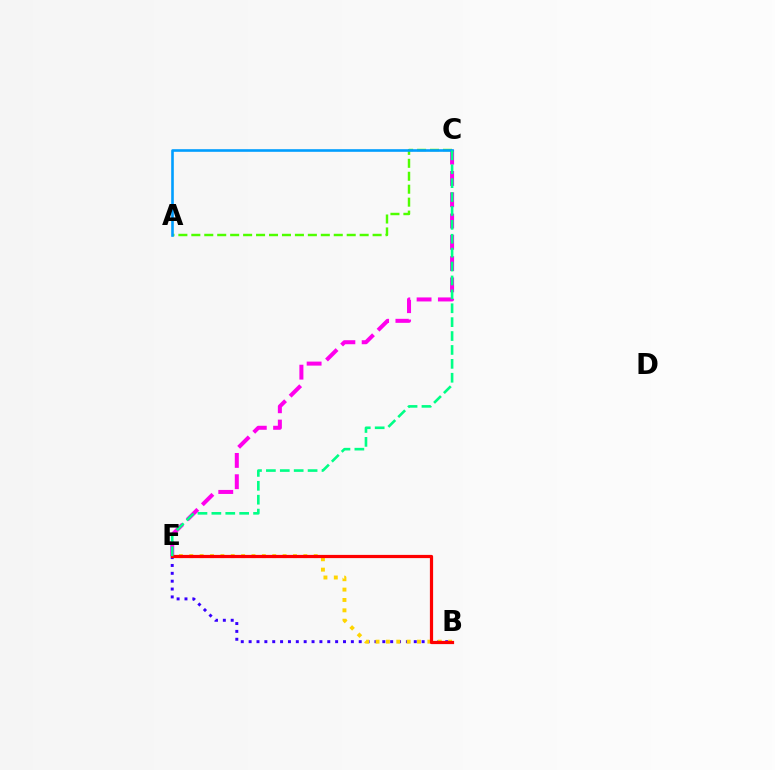{('C', 'E'): [{'color': '#ff00ed', 'line_style': 'dashed', 'thickness': 2.89}, {'color': '#00ff86', 'line_style': 'dashed', 'thickness': 1.89}], ('A', 'C'): [{'color': '#4fff00', 'line_style': 'dashed', 'thickness': 1.76}, {'color': '#009eff', 'line_style': 'solid', 'thickness': 1.88}], ('B', 'E'): [{'color': '#3700ff', 'line_style': 'dotted', 'thickness': 2.14}, {'color': '#ffd500', 'line_style': 'dotted', 'thickness': 2.82}, {'color': '#ff0000', 'line_style': 'solid', 'thickness': 2.31}]}